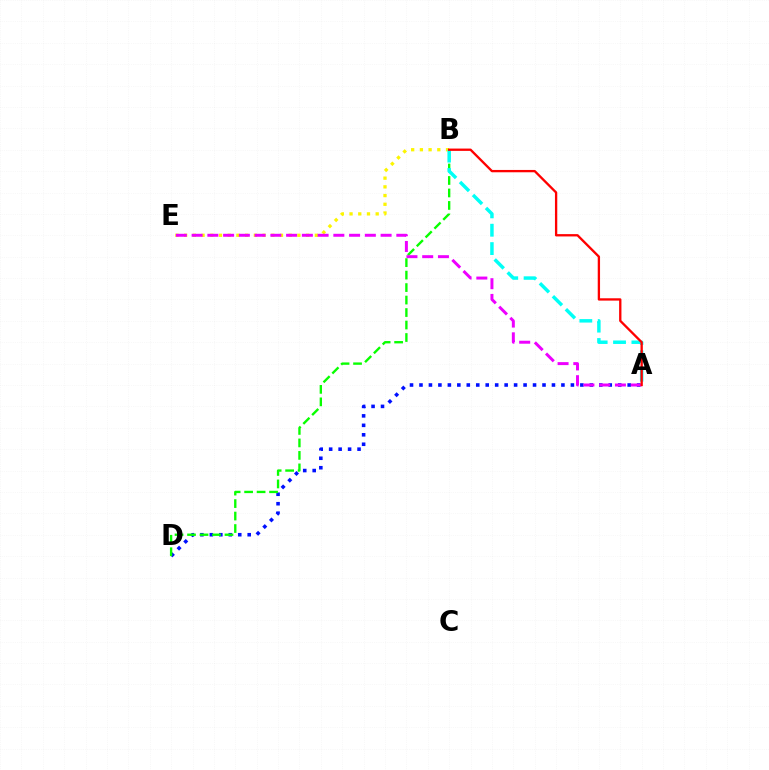{('A', 'D'): [{'color': '#0010ff', 'line_style': 'dotted', 'thickness': 2.57}], ('B', 'D'): [{'color': '#08ff00', 'line_style': 'dashed', 'thickness': 1.7}], ('B', 'E'): [{'color': '#fcf500', 'line_style': 'dotted', 'thickness': 2.37}], ('A', 'B'): [{'color': '#00fff6', 'line_style': 'dashed', 'thickness': 2.49}, {'color': '#ff0000', 'line_style': 'solid', 'thickness': 1.67}], ('A', 'E'): [{'color': '#ee00ff', 'line_style': 'dashed', 'thickness': 2.14}]}